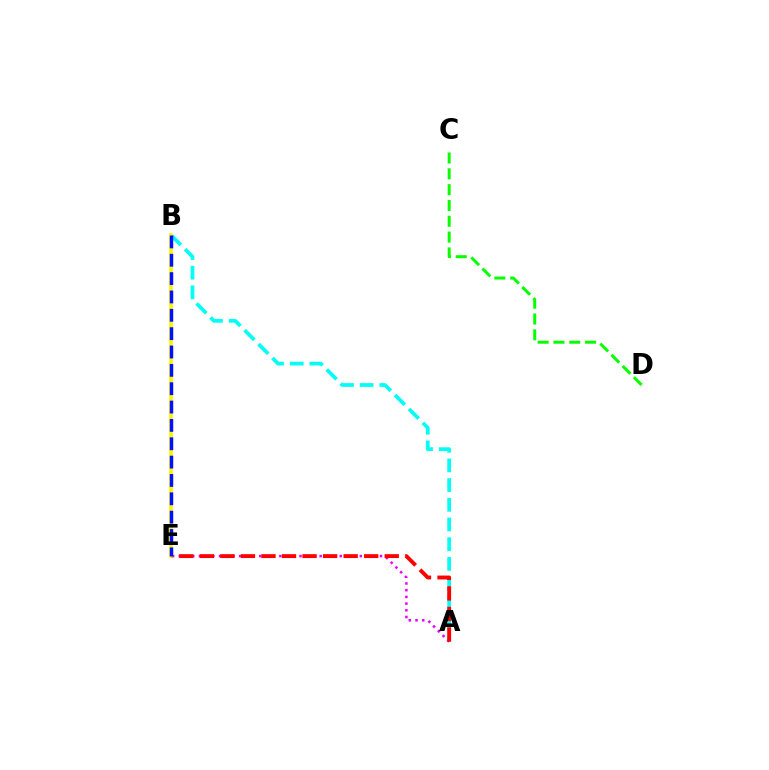{('A', 'B'): [{'color': '#00fff6', 'line_style': 'dashed', 'thickness': 2.68}], ('A', 'E'): [{'color': '#ee00ff', 'line_style': 'dotted', 'thickness': 1.82}, {'color': '#ff0000', 'line_style': 'dashed', 'thickness': 2.79}], ('B', 'E'): [{'color': '#fcf500', 'line_style': 'solid', 'thickness': 2.61}, {'color': '#0010ff', 'line_style': 'dashed', 'thickness': 2.49}], ('C', 'D'): [{'color': '#08ff00', 'line_style': 'dashed', 'thickness': 2.15}]}